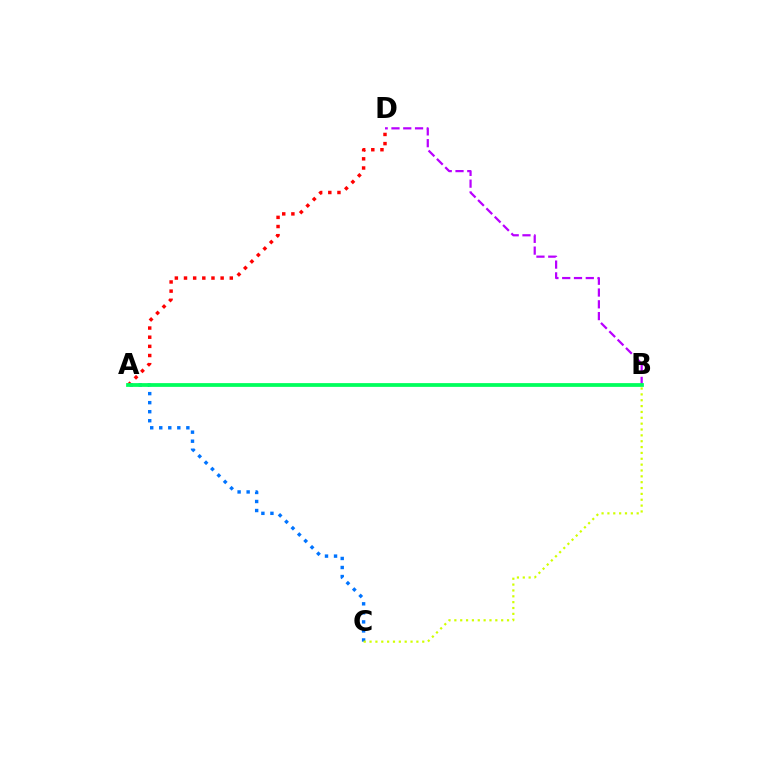{('A', 'D'): [{'color': '#ff0000', 'line_style': 'dotted', 'thickness': 2.49}], ('B', 'D'): [{'color': '#b900ff', 'line_style': 'dashed', 'thickness': 1.6}], ('A', 'C'): [{'color': '#0074ff', 'line_style': 'dotted', 'thickness': 2.46}], ('A', 'B'): [{'color': '#00ff5c', 'line_style': 'solid', 'thickness': 2.71}], ('B', 'C'): [{'color': '#d1ff00', 'line_style': 'dotted', 'thickness': 1.59}]}